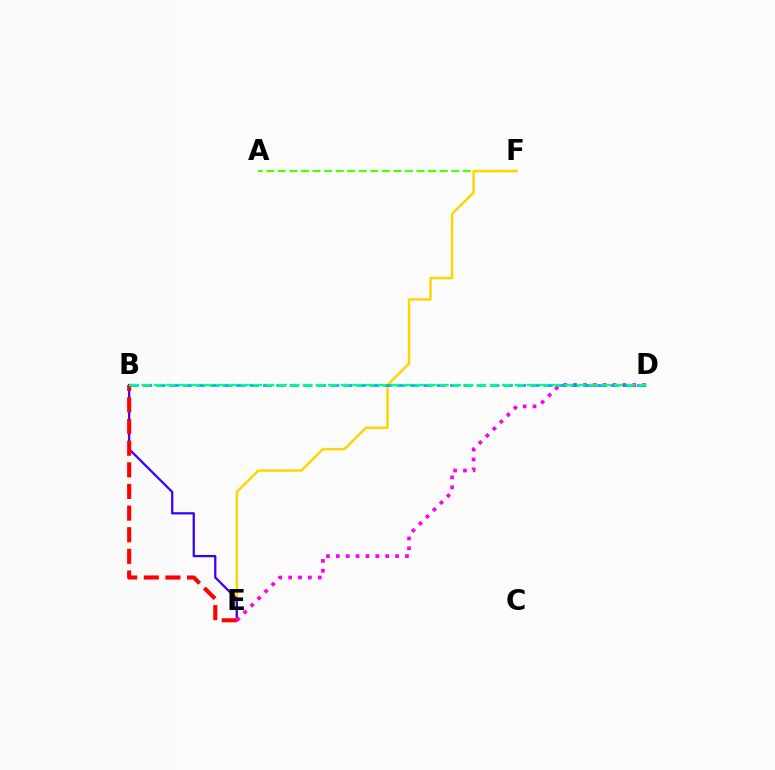{('A', 'F'): [{'color': '#4fff00', 'line_style': 'dashed', 'thickness': 1.57}], ('E', 'F'): [{'color': '#ffd500', 'line_style': 'solid', 'thickness': 1.77}], ('B', 'E'): [{'color': '#3700ff', 'line_style': 'solid', 'thickness': 1.62}, {'color': '#ff0000', 'line_style': 'dashed', 'thickness': 2.94}], ('D', 'E'): [{'color': '#ff00ed', 'line_style': 'dotted', 'thickness': 2.68}], ('B', 'D'): [{'color': '#009eff', 'line_style': 'dashed', 'thickness': 1.81}, {'color': '#00ff86', 'line_style': 'dashed', 'thickness': 1.69}]}